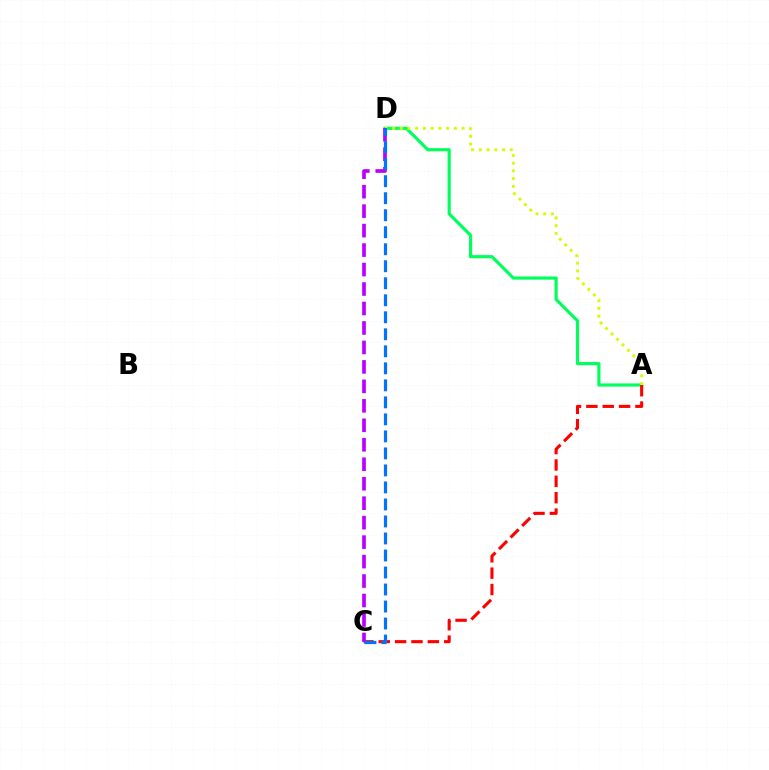{('A', 'D'): [{'color': '#00ff5c', 'line_style': 'solid', 'thickness': 2.27}, {'color': '#d1ff00', 'line_style': 'dotted', 'thickness': 2.1}], ('A', 'C'): [{'color': '#ff0000', 'line_style': 'dashed', 'thickness': 2.22}], ('C', 'D'): [{'color': '#b900ff', 'line_style': 'dashed', 'thickness': 2.64}, {'color': '#0074ff', 'line_style': 'dashed', 'thickness': 2.31}]}